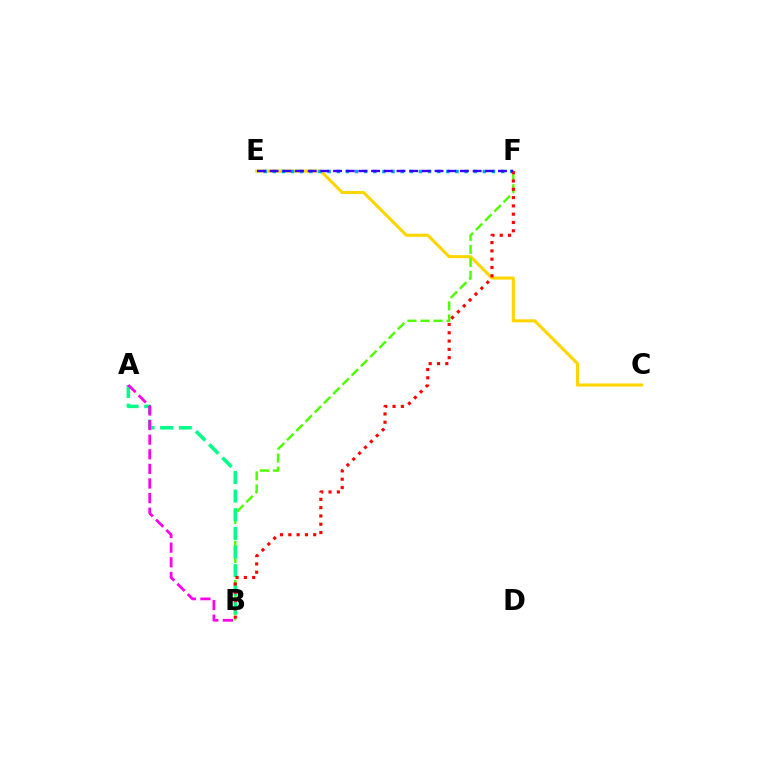{('C', 'E'): [{'color': '#ffd500', 'line_style': 'solid', 'thickness': 2.22}], ('B', 'F'): [{'color': '#4fff00', 'line_style': 'dashed', 'thickness': 1.77}, {'color': '#ff0000', 'line_style': 'dotted', 'thickness': 2.26}], ('A', 'B'): [{'color': '#00ff86', 'line_style': 'dashed', 'thickness': 2.53}, {'color': '#ff00ed', 'line_style': 'dashed', 'thickness': 1.98}], ('E', 'F'): [{'color': '#009eff', 'line_style': 'dotted', 'thickness': 2.48}, {'color': '#3700ff', 'line_style': 'dashed', 'thickness': 1.72}]}